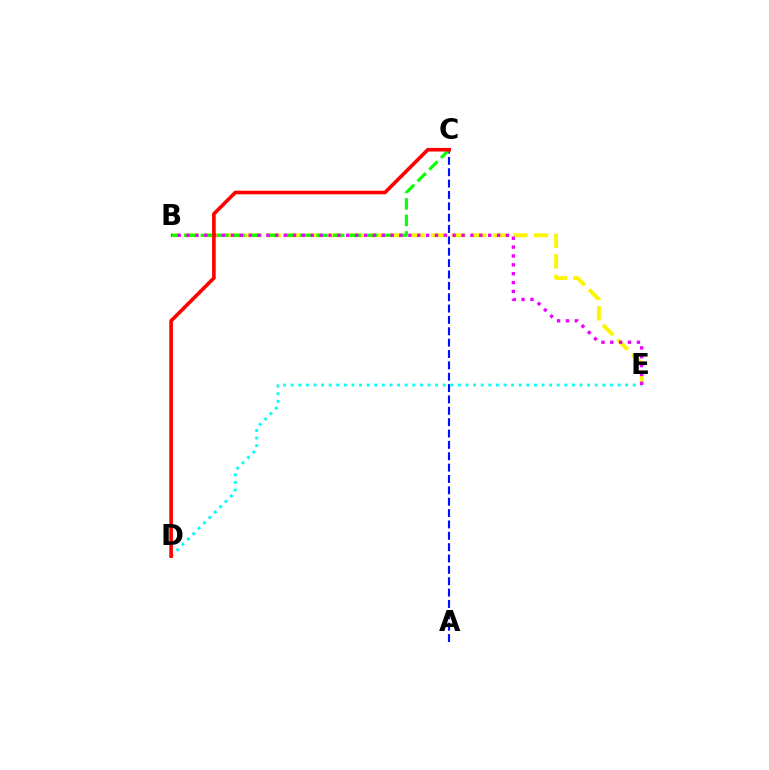{('A', 'C'): [{'color': '#0010ff', 'line_style': 'dashed', 'thickness': 1.54}], ('B', 'E'): [{'color': '#fcf500', 'line_style': 'dashed', 'thickness': 2.79}, {'color': '#ee00ff', 'line_style': 'dotted', 'thickness': 2.41}], ('B', 'C'): [{'color': '#08ff00', 'line_style': 'dashed', 'thickness': 2.25}], ('D', 'E'): [{'color': '#00fff6', 'line_style': 'dotted', 'thickness': 2.07}], ('C', 'D'): [{'color': '#ff0000', 'line_style': 'solid', 'thickness': 2.6}]}